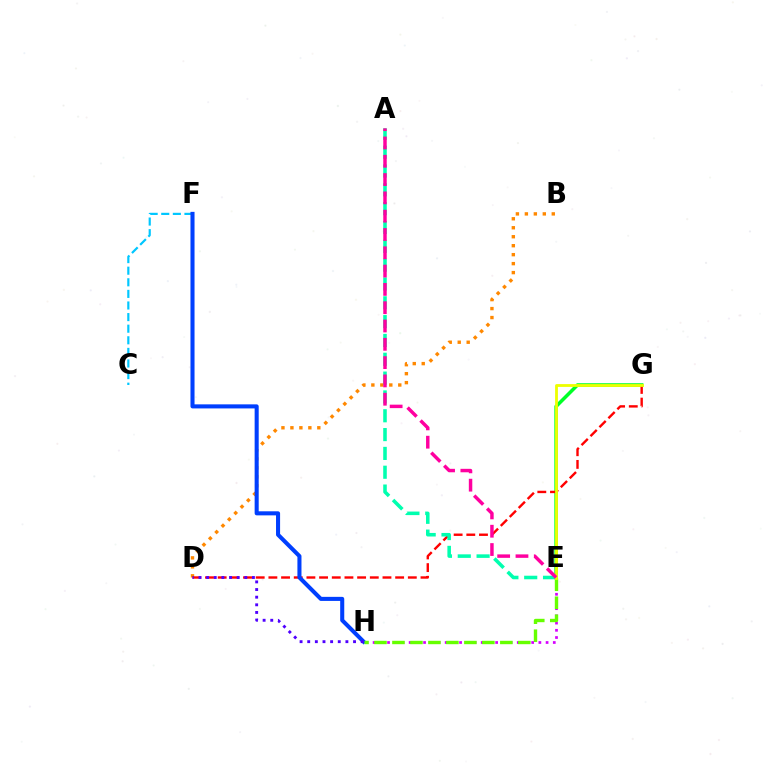{('B', 'D'): [{'color': '#ff8800', 'line_style': 'dotted', 'thickness': 2.44}], ('E', 'G'): [{'color': '#00ff27', 'line_style': 'solid', 'thickness': 2.53}, {'color': '#eeff00', 'line_style': 'solid', 'thickness': 2.02}], ('C', 'F'): [{'color': '#00c7ff', 'line_style': 'dashed', 'thickness': 1.58}], ('E', 'H'): [{'color': '#d600ff', 'line_style': 'dotted', 'thickness': 1.96}, {'color': '#66ff00', 'line_style': 'dashed', 'thickness': 2.44}], ('D', 'G'): [{'color': '#ff0000', 'line_style': 'dashed', 'thickness': 1.72}], ('F', 'H'): [{'color': '#003fff', 'line_style': 'solid', 'thickness': 2.93}], ('A', 'E'): [{'color': '#00ffaf', 'line_style': 'dashed', 'thickness': 2.56}, {'color': '#ff00a0', 'line_style': 'dashed', 'thickness': 2.49}], ('D', 'H'): [{'color': '#4f00ff', 'line_style': 'dotted', 'thickness': 2.07}]}